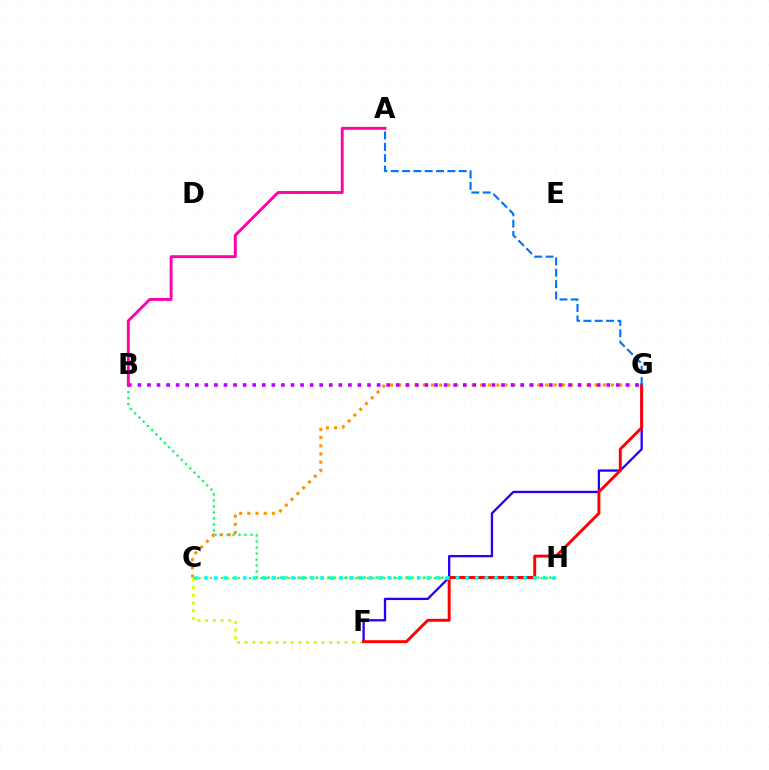{('F', 'G'): [{'color': '#2500ff', 'line_style': 'solid', 'thickness': 1.66}, {'color': '#ff0000', 'line_style': 'solid', 'thickness': 2.11}], ('B', 'H'): [{'color': '#00ff5c', 'line_style': 'dotted', 'thickness': 1.63}], ('C', 'H'): [{'color': '#3dff00', 'line_style': 'dotted', 'thickness': 1.52}, {'color': '#00fff6', 'line_style': 'dotted', 'thickness': 2.63}], ('C', 'G'): [{'color': '#ff9400', 'line_style': 'dotted', 'thickness': 2.22}], ('B', 'G'): [{'color': '#b900ff', 'line_style': 'dotted', 'thickness': 2.6}], ('C', 'F'): [{'color': '#d1ff00', 'line_style': 'dotted', 'thickness': 2.09}], ('A', 'B'): [{'color': '#ff00ac', 'line_style': 'solid', 'thickness': 2.07}], ('A', 'G'): [{'color': '#0074ff', 'line_style': 'dashed', 'thickness': 1.54}]}